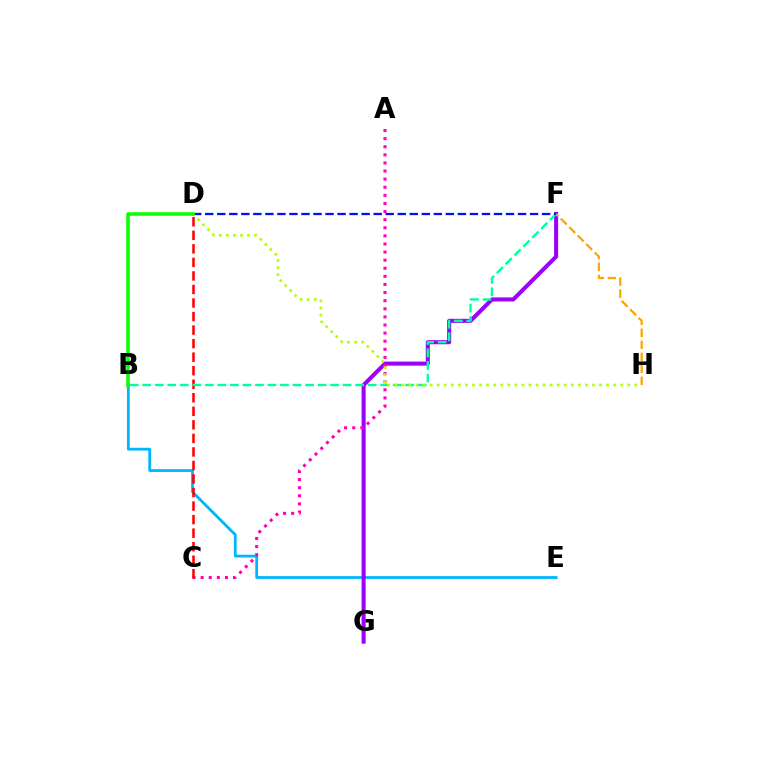{('B', 'E'): [{'color': '#00b5ff', 'line_style': 'solid', 'thickness': 2.0}], ('F', 'G'): [{'color': '#9b00ff', 'line_style': 'solid', 'thickness': 2.92}], ('A', 'C'): [{'color': '#ff00bd', 'line_style': 'dotted', 'thickness': 2.2}], ('F', 'H'): [{'color': '#ffa500', 'line_style': 'dashed', 'thickness': 1.63}], ('C', 'D'): [{'color': '#ff0000', 'line_style': 'dashed', 'thickness': 1.84}], ('B', 'F'): [{'color': '#00ff9d', 'line_style': 'dashed', 'thickness': 1.7}], ('D', 'F'): [{'color': '#0010ff', 'line_style': 'dashed', 'thickness': 1.63}], ('D', 'H'): [{'color': '#b3ff00', 'line_style': 'dotted', 'thickness': 1.92}], ('B', 'D'): [{'color': '#08ff00', 'line_style': 'solid', 'thickness': 2.54}]}